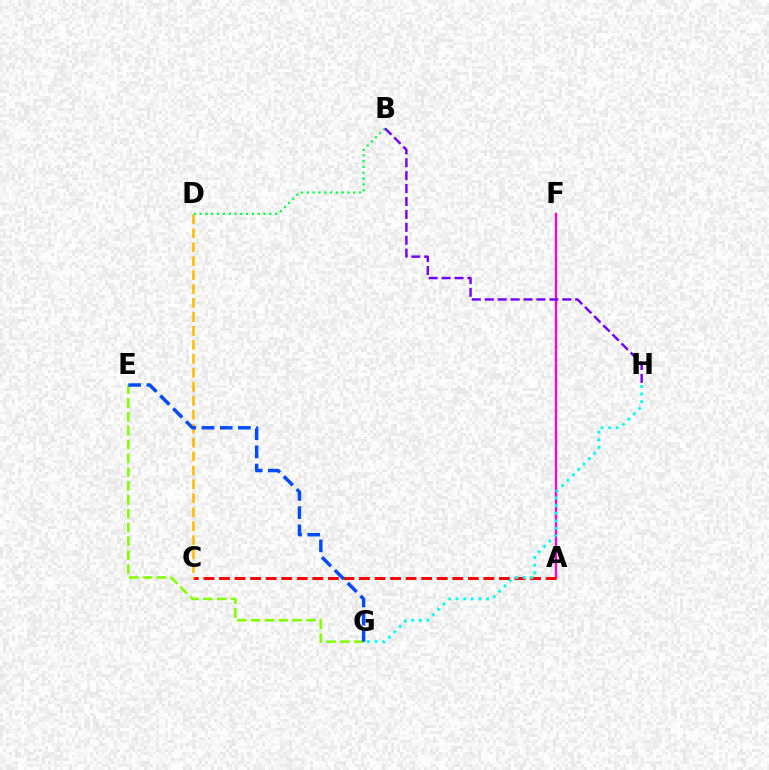{('A', 'F'): [{'color': '#ff00cf', 'line_style': 'solid', 'thickness': 1.67}], ('A', 'C'): [{'color': '#ff0000', 'line_style': 'dashed', 'thickness': 2.11}], ('B', 'D'): [{'color': '#00ff39', 'line_style': 'dotted', 'thickness': 1.58}], ('E', 'G'): [{'color': '#84ff00', 'line_style': 'dashed', 'thickness': 1.88}, {'color': '#004bff', 'line_style': 'dashed', 'thickness': 2.47}], ('C', 'D'): [{'color': '#ffbd00', 'line_style': 'dashed', 'thickness': 1.89}], ('B', 'H'): [{'color': '#7200ff', 'line_style': 'dashed', 'thickness': 1.75}], ('G', 'H'): [{'color': '#00fff6', 'line_style': 'dotted', 'thickness': 2.06}]}